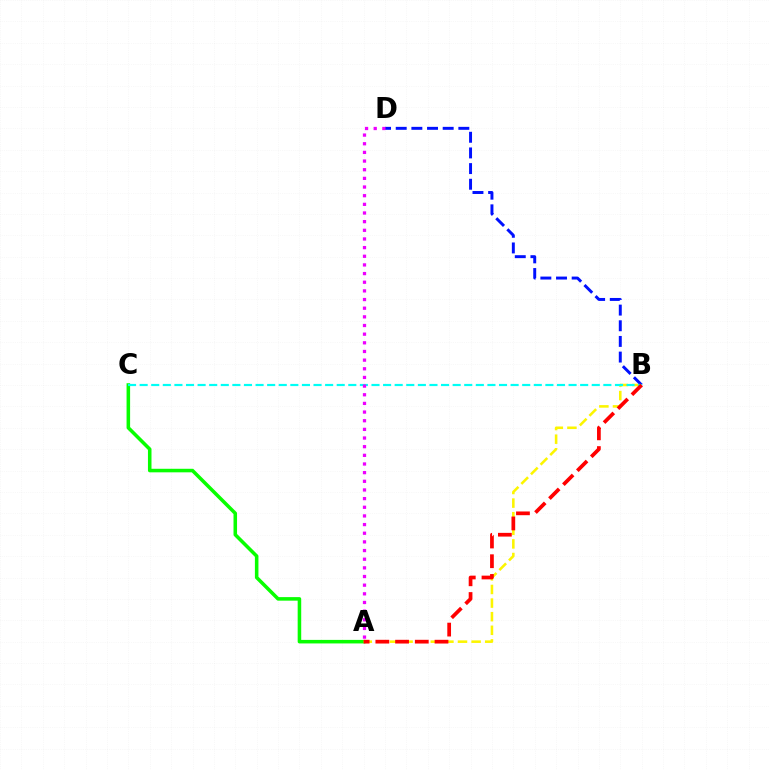{('A', 'C'): [{'color': '#08ff00', 'line_style': 'solid', 'thickness': 2.55}], ('A', 'B'): [{'color': '#fcf500', 'line_style': 'dashed', 'thickness': 1.85}, {'color': '#ff0000', 'line_style': 'dashed', 'thickness': 2.68}], ('B', 'D'): [{'color': '#0010ff', 'line_style': 'dashed', 'thickness': 2.13}], ('B', 'C'): [{'color': '#00fff6', 'line_style': 'dashed', 'thickness': 1.57}], ('A', 'D'): [{'color': '#ee00ff', 'line_style': 'dotted', 'thickness': 2.35}]}